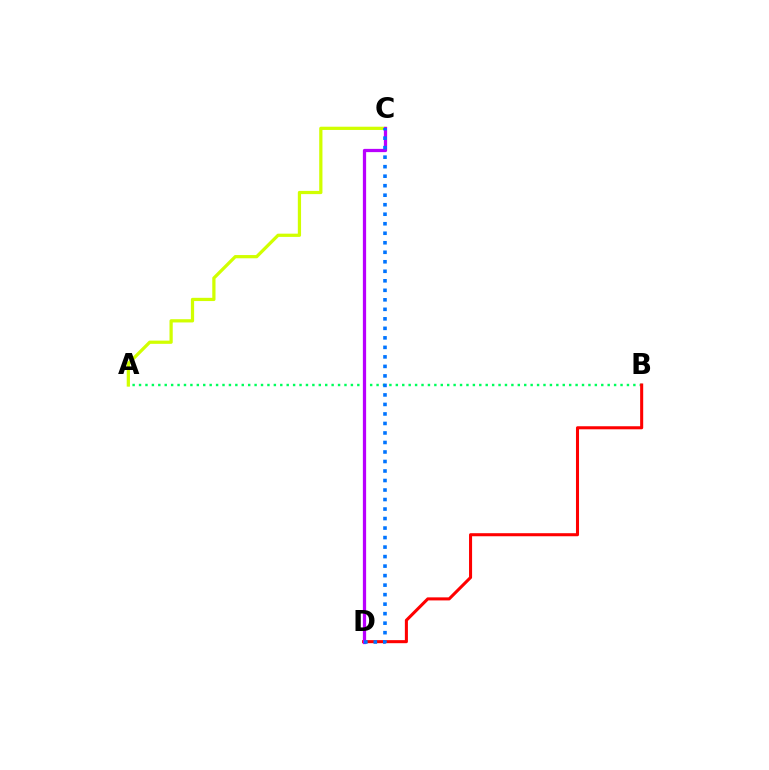{('A', 'B'): [{'color': '#00ff5c', 'line_style': 'dotted', 'thickness': 1.74}], ('B', 'D'): [{'color': '#ff0000', 'line_style': 'solid', 'thickness': 2.2}], ('A', 'C'): [{'color': '#d1ff00', 'line_style': 'solid', 'thickness': 2.33}], ('C', 'D'): [{'color': '#b900ff', 'line_style': 'solid', 'thickness': 2.34}, {'color': '#0074ff', 'line_style': 'dotted', 'thickness': 2.58}]}